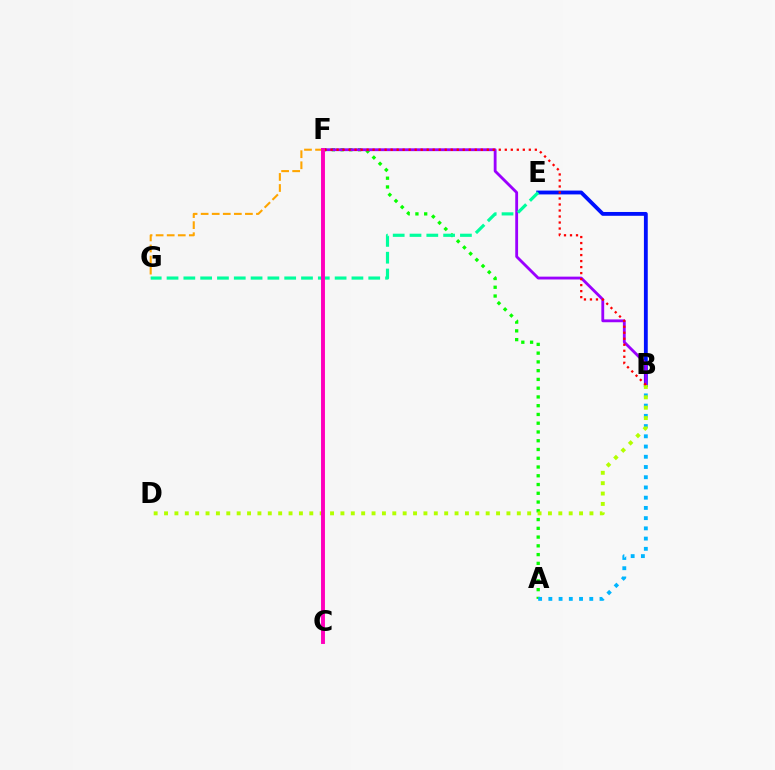{('A', 'F'): [{'color': '#08ff00', 'line_style': 'dotted', 'thickness': 2.38}], ('F', 'G'): [{'color': '#ffa500', 'line_style': 'dashed', 'thickness': 1.5}], ('A', 'B'): [{'color': '#00b5ff', 'line_style': 'dotted', 'thickness': 2.78}], ('B', 'E'): [{'color': '#0010ff', 'line_style': 'solid', 'thickness': 2.76}], ('B', 'F'): [{'color': '#9b00ff', 'line_style': 'solid', 'thickness': 2.04}, {'color': '#ff0000', 'line_style': 'dotted', 'thickness': 1.63}], ('B', 'D'): [{'color': '#b3ff00', 'line_style': 'dotted', 'thickness': 2.82}], ('E', 'G'): [{'color': '#00ff9d', 'line_style': 'dashed', 'thickness': 2.28}], ('C', 'F'): [{'color': '#ff00bd', 'line_style': 'solid', 'thickness': 2.82}]}